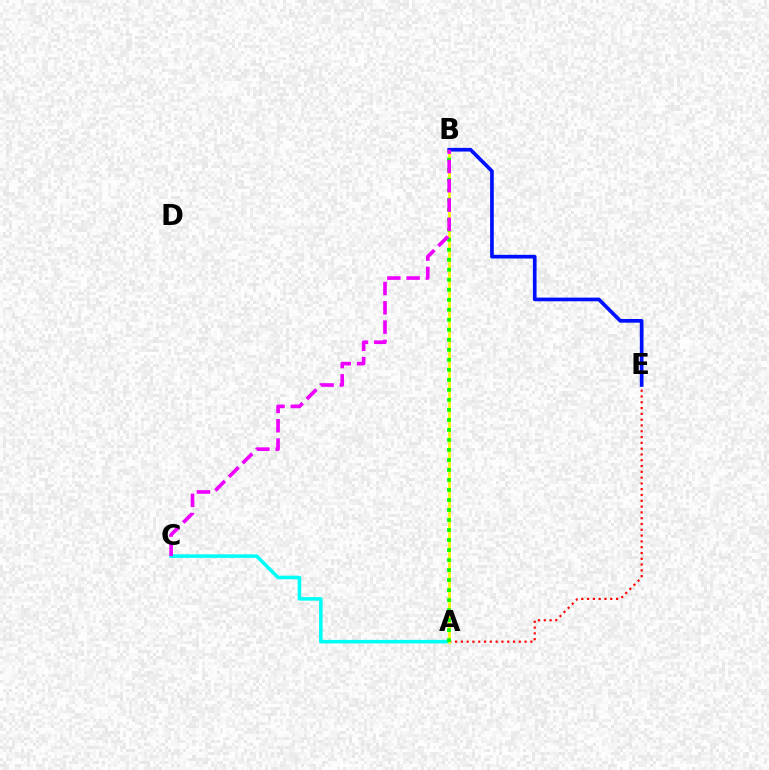{('A', 'C'): [{'color': '#00fff6', 'line_style': 'solid', 'thickness': 2.56}], ('A', 'E'): [{'color': '#ff0000', 'line_style': 'dotted', 'thickness': 1.57}], ('A', 'B'): [{'color': '#fcf500', 'line_style': 'solid', 'thickness': 1.95}, {'color': '#08ff00', 'line_style': 'dotted', 'thickness': 2.72}], ('B', 'E'): [{'color': '#0010ff', 'line_style': 'solid', 'thickness': 2.65}], ('B', 'C'): [{'color': '#ee00ff', 'line_style': 'dashed', 'thickness': 2.62}]}